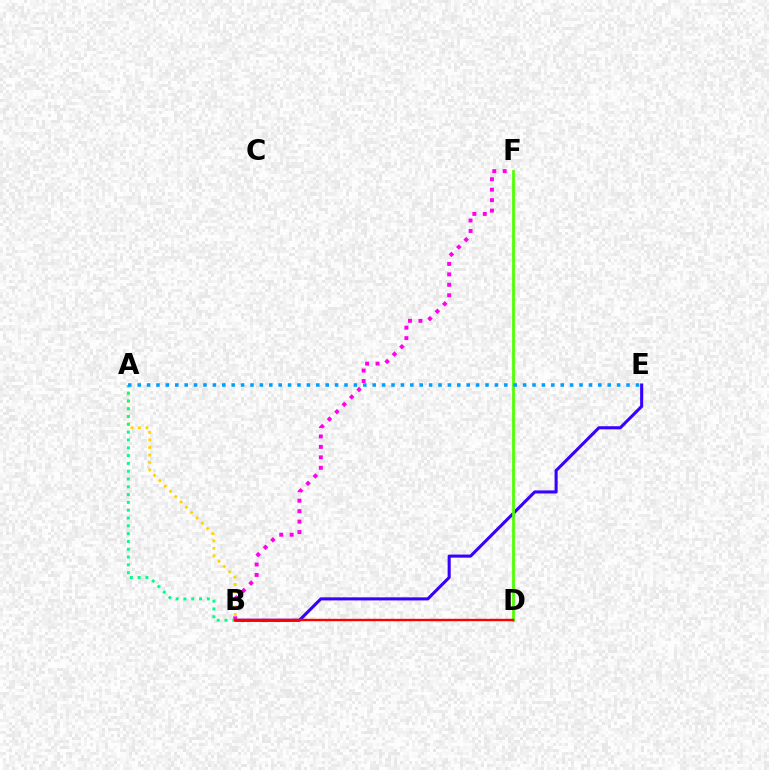{('B', 'E'): [{'color': '#3700ff', 'line_style': 'solid', 'thickness': 2.22}], ('B', 'F'): [{'color': '#ff00ed', 'line_style': 'dotted', 'thickness': 2.84}], ('A', 'B'): [{'color': '#ffd500', 'line_style': 'dotted', 'thickness': 2.04}, {'color': '#00ff86', 'line_style': 'dotted', 'thickness': 2.12}], ('D', 'F'): [{'color': '#4fff00', 'line_style': 'solid', 'thickness': 1.98}], ('B', 'D'): [{'color': '#ff0000', 'line_style': 'solid', 'thickness': 1.72}], ('A', 'E'): [{'color': '#009eff', 'line_style': 'dotted', 'thickness': 2.55}]}